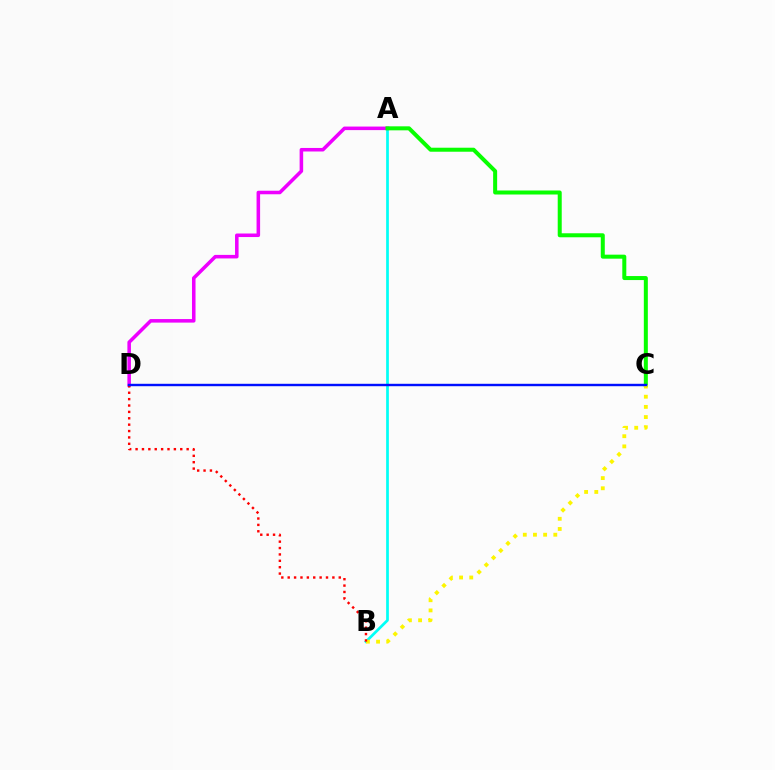{('A', 'B'): [{'color': '#00fff6', 'line_style': 'solid', 'thickness': 1.96}], ('A', 'D'): [{'color': '#ee00ff', 'line_style': 'solid', 'thickness': 2.55}], ('A', 'C'): [{'color': '#08ff00', 'line_style': 'solid', 'thickness': 2.89}], ('B', 'C'): [{'color': '#fcf500', 'line_style': 'dotted', 'thickness': 2.76}], ('B', 'D'): [{'color': '#ff0000', 'line_style': 'dotted', 'thickness': 1.73}], ('C', 'D'): [{'color': '#0010ff', 'line_style': 'solid', 'thickness': 1.74}]}